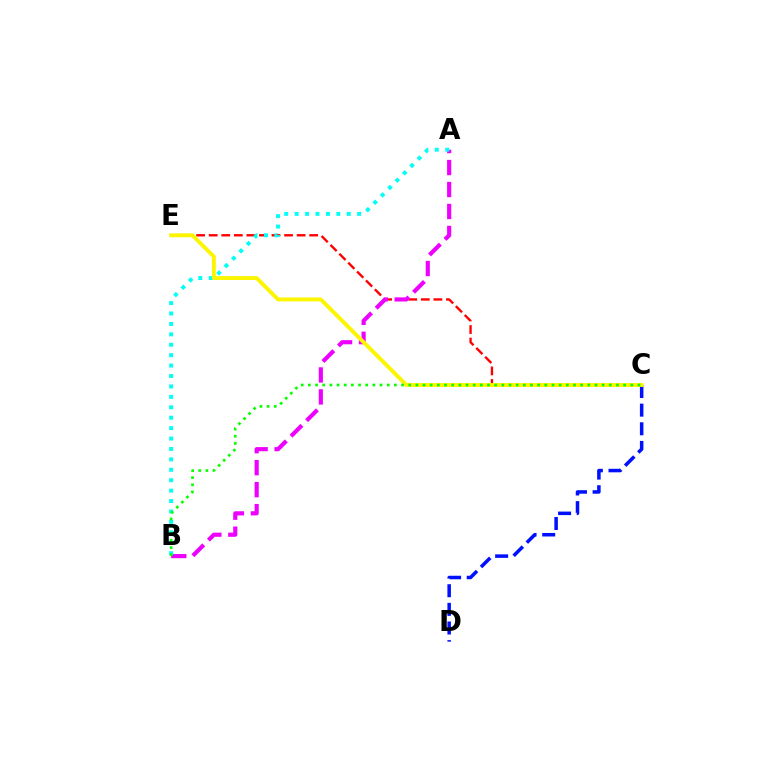{('C', 'D'): [{'color': '#0010ff', 'line_style': 'dashed', 'thickness': 2.53}], ('C', 'E'): [{'color': '#ff0000', 'line_style': 'dashed', 'thickness': 1.71}, {'color': '#fcf500', 'line_style': 'solid', 'thickness': 2.8}], ('A', 'B'): [{'color': '#ee00ff', 'line_style': 'dashed', 'thickness': 2.98}, {'color': '#00fff6', 'line_style': 'dotted', 'thickness': 2.83}], ('B', 'C'): [{'color': '#08ff00', 'line_style': 'dotted', 'thickness': 1.95}]}